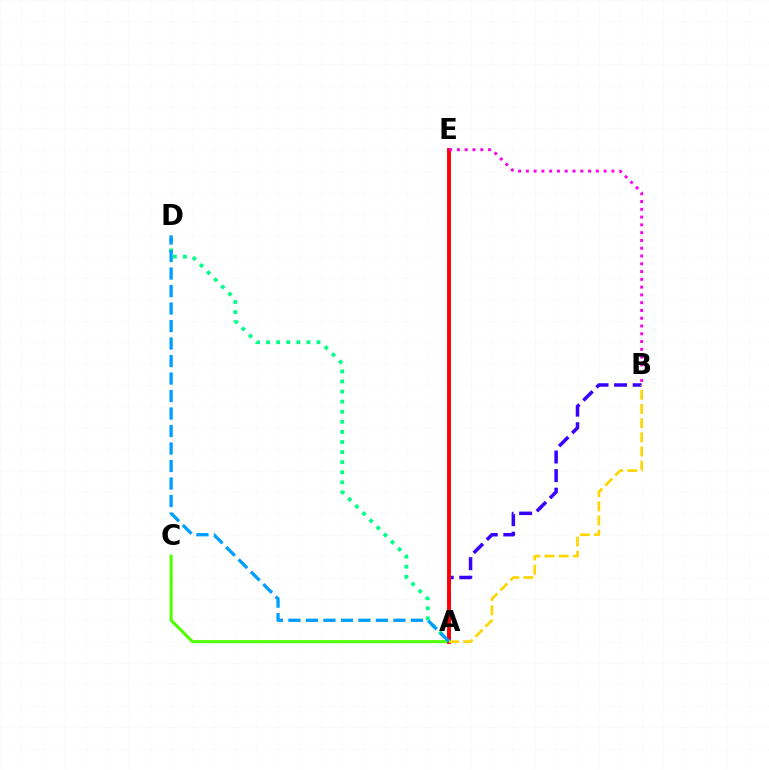{('A', 'D'): [{'color': '#00ff86', 'line_style': 'dotted', 'thickness': 2.74}, {'color': '#009eff', 'line_style': 'dashed', 'thickness': 2.38}], ('A', 'C'): [{'color': '#4fff00', 'line_style': 'solid', 'thickness': 2.2}], ('A', 'B'): [{'color': '#3700ff', 'line_style': 'dashed', 'thickness': 2.52}, {'color': '#ffd500', 'line_style': 'dashed', 'thickness': 1.93}], ('A', 'E'): [{'color': '#ff0000', 'line_style': 'solid', 'thickness': 2.78}], ('B', 'E'): [{'color': '#ff00ed', 'line_style': 'dotted', 'thickness': 2.11}]}